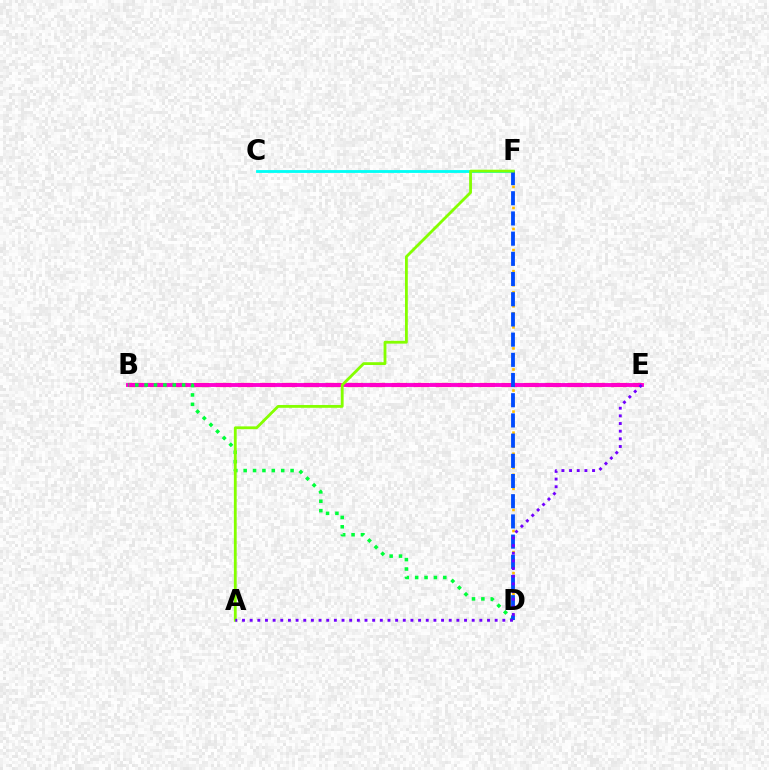{('D', 'F'): [{'color': '#ffbd00', 'line_style': 'dotted', 'thickness': 1.91}, {'color': '#004bff', 'line_style': 'dashed', 'thickness': 2.74}], ('B', 'E'): [{'color': '#ff0000', 'line_style': 'dashed', 'thickness': 2.98}, {'color': '#ff00cf', 'line_style': 'solid', 'thickness': 2.79}], ('C', 'F'): [{'color': '#00fff6', 'line_style': 'solid', 'thickness': 2.04}], ('B', 'D'): [{'color': '#00ff39', 'line_style': 'dotted', 'thickness': 2.55}], ('A', 'F'): [{'color': '#84ff00', 'line_style': 'solid', 'thickness': 2.02}], ('A', 'E'): [{'color': '#7200ff', 'line_style': 'dotted', 'thickness': 2.08}]}